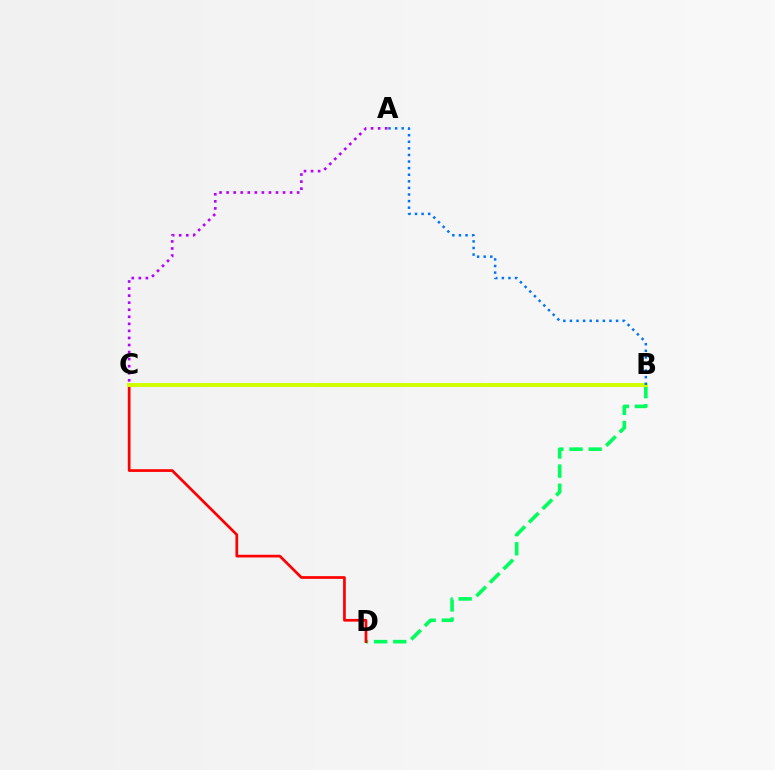{('B', 'D'): [{'color': '#00ff5c', 'line_style': 'dashed', 'thickness': 2.6}], ('C', 'D'): [{'color': '#ff0000', 'line_style': 'solid', 'thickness': 1.95}], ('B', 'C'): [{'color': '#d1ff00', 'line_style': 'solid', 'thickness': 2.86}], ('A', 'B'): [{'color': '#0074ff', 'line_style': 'dotted', 'thickness': 1.79}], ('A', 'C'): [{'color': '#b900ff', 'line_style': 'dotted', 'thickness': 1.92}]}